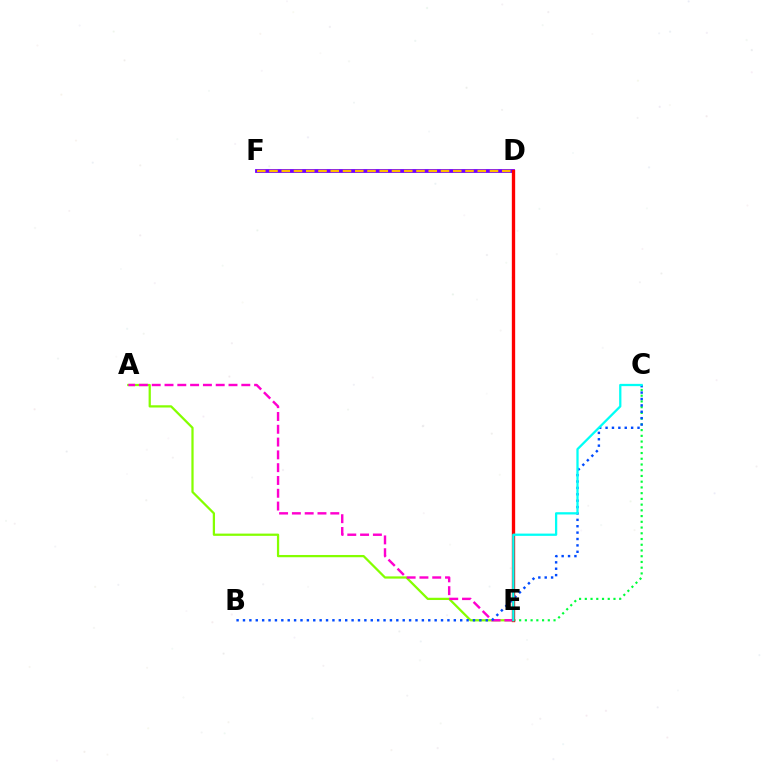{('D', 'F'): [{'color': '#7200ff', 'line_style': 'solid', 'thickness': 2.75}, {'color': '#ffbd00', 'line_style': 'dashed', 'thickness': 1.66}], ('A', 'E'): [{'color': '#84ff00', 'line_style': 'solid', 'thickness': 1.62}, {'color': '#ff00cf', 'line_style': 'dashed', 'thickness': 1.74}], ('C', 'E'): [{'color': '#00ff39', 'line_style': 'dotted', 'thickness': 1.56}, {'color': '#00fff6', 'line_style': 'solid', 'thickness': 1.64}], ('B', 'C'): [{'color': '#004bff', 'line_style': 'dotted', 'thickness': 1.74}], ('D', 'E'): [{'color': '#ff0000', 'line_style': 'solid', 'thickness': 2.4}]}